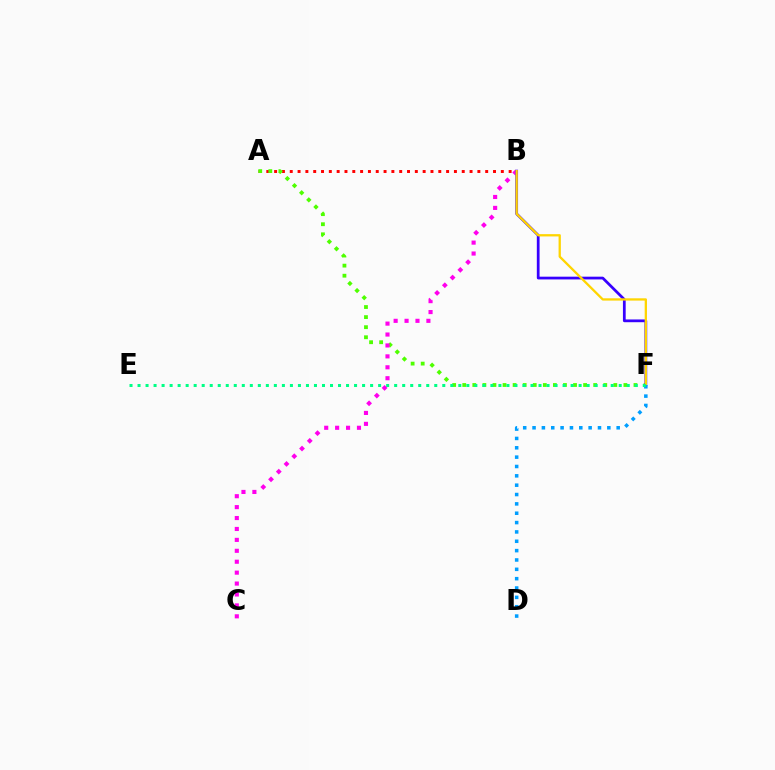{('A', 'B'): [{'color': '#ff0000', 'line_style': 'dotted', 'thickness': 2.12}], ('A', 'F'): [{'color': '#4fff00', 'line_style': 'dotted', 'thickness': 2.74}], ('B', 'C'): [{'color': '#ff00ed', 'line_style': 'dotted', 'thickness': 2.97}], ('B', 'F'): [{'color': '#3700ff', 'line_style': 'solid', 'thickness': 1.98}, {'color': '#ffd500', 'line_style': 'solid', 'thickness': 1.65}], ('D', 'F'): [{'color': '#009eff', 'line_style': 'dotted', 'thickness': 2.54}], ('E', 'F'): [{'color': '#00ff86', 'line_style': 'dotted', 'thickness': 2.18}]}